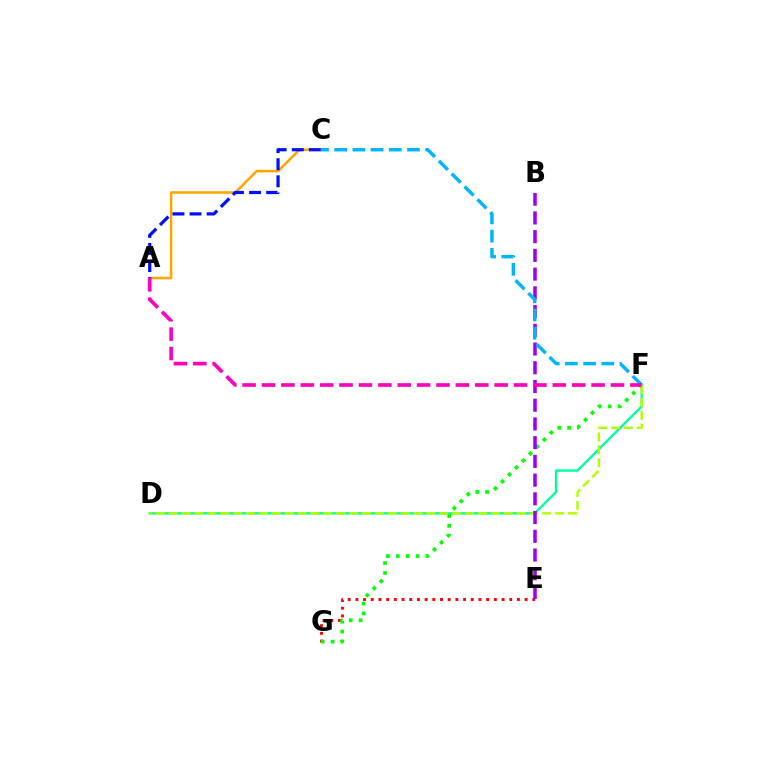{('D', 'F'): [{'color': '#00ff9d', 'line_style': 'solid', 'thickness': 1.69}, {'color': '#b3ff00', 'line_style': 'dashed', 'thickness': 1.75}], ('A', 'C'): [{'color': '#ffa500', 'line_style': 'solid', 'thickness': 1.85}, {'color': '#0010ff', 'line_style': 'dashed', 'thickness': 2.32}], ('E', 'G'): [{'color': '#ff0000', 'line_style': 'dotted', 'thickness': 2.09}], ('F', 'G'): [{'color': '#08ff00', 'line_style': 'dotted', 'thickness': 2.68}], ('B', 'E'): [{'color': '#9b00ff', 'line_style': 'dashed', 'thickness': 2.54}], ('C', 'F'): [{'color': '#00b5ff', 'line_style': 'dashed', 'thickness': 2.47}], ('A', 'F'): [{'color': '#ff00bd', 'line_style': 'dashed', 'thickness': 2.63}]}